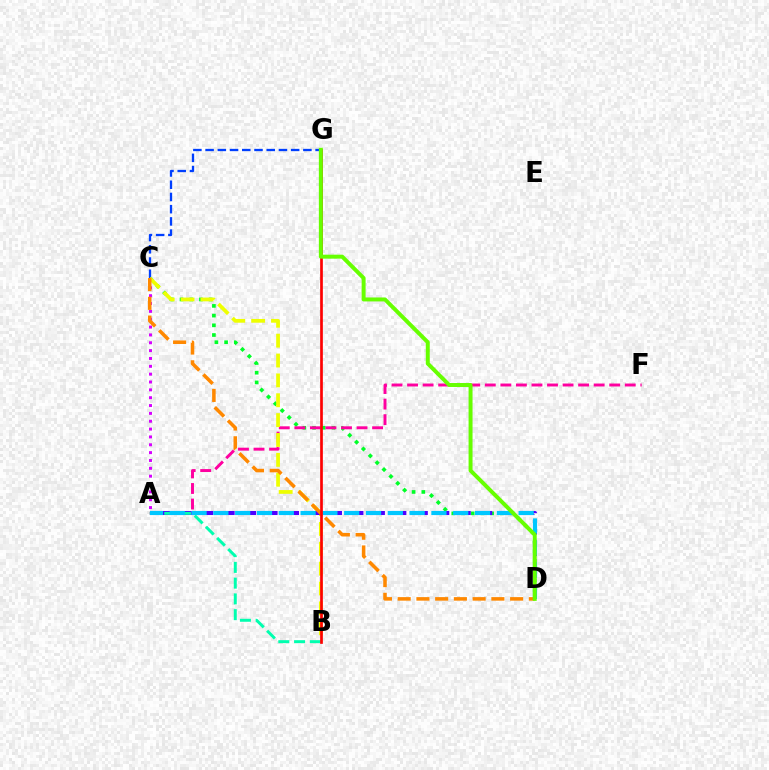{('A', 'C'): [{'color': '#d600ff', 'line_style': 'dotted', 'thickness': 2.13}], ('C', 'D'): [{'color': '#00ff27', 'line_style': 'dotted', 'thickness': 2.64}, {'color': '#ff8800', 'line_style': 'dashed', 'thickness': 2.55}], ('A', 'F'): [{'color': '#ff00a0', 'line_style': 'dashed', 'thickness': 2.11}], ('C', 'G'): [{'color': '#003fff', 'line_style': 'dashed', 'thickness': 1.66}], ('B', 'C'): [{'color': '#eeff00', 'line_style': 'dashed', 'thickness': 2.7}], ('A', 'D'): [{'color': '#4f00ff', 'line_style': 'dashed', 'thickness': 2.92}, {'color': '#00c7ff', 'line_style': 'dashed', 'thickness': 2.96}], ('A', 'B'): [{'color': '#00ffaf', 'line_style': 'dashed', 'thickness': 2.14}], ('B', 'G'): [{'color': '#ff0000', 'line_style': 'solid', 'thickness': 1.94}], ('D', 'G'): [{'color': '#66ff00', 'line_style': 'solid', 'thickness': 2.85}]}